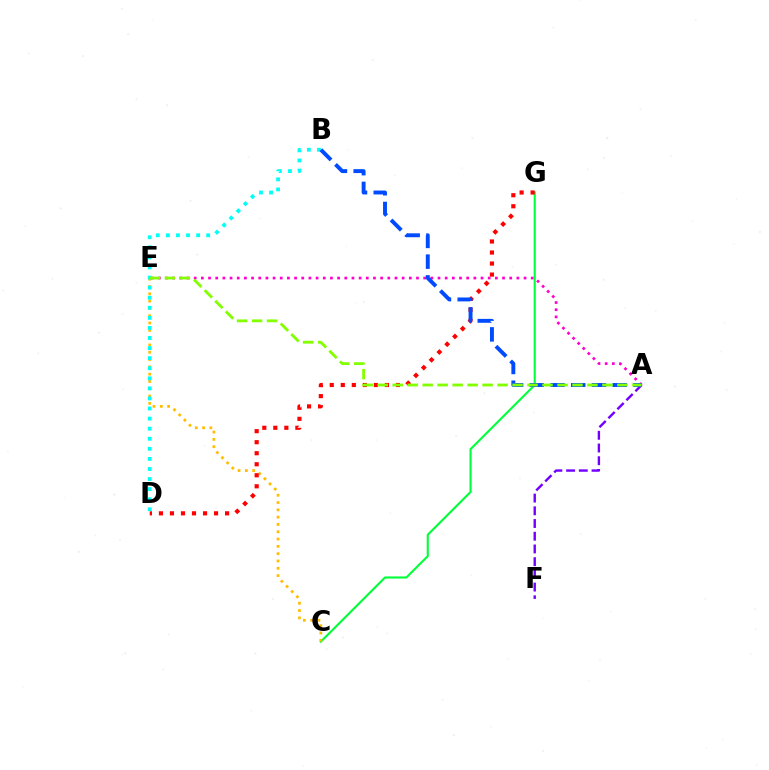{('C', 'G'): [{'color': '#00ff39', 'line_style': 'solid', 'thickness': 1.52}], ('C', 'E'): [{'color': '#ffbd00', 'line_style': 'dotted', 'thickness': 1.98}], ('A', 'E'): [{'color': '#ff00cf', 'line_style': 'dotted', 'thickness': 1.95}, {'color': '#84ff00', 'line_style': 'dashed', 'thickness': 2.04}], ('A', 'F'): [{'color': '#7200ff', 'line_style': 'dashed', 'thickness': 1.73}], ('D', 'G'): [{'color': '#ff0000', 'line_style': 'dotted', 'thickness': 3.0}], ('B', 'D'): [{'color': '#00fff6', 'line_style': 'dotted', 'thickness': 2.74}], ('A', 'B'): [{'color': '#004bff', 'line_style': 'dashed', 'thickness': 2.82}]}